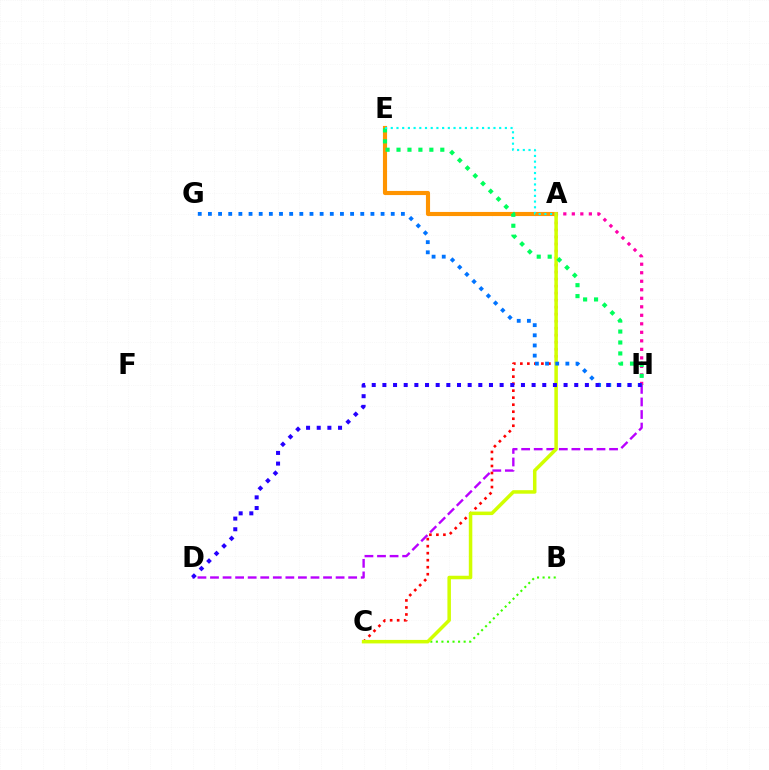{('B', 'C'): [{'color': '#3dff00', 'line_style': 'dotted', 'thickness': 1.51}], ('D', 'H'): [{'color': '#b900ff', 'line_style': 'dashed', 'thickness': 1.71}, {'color': '#2500ff', 'line_style': 'dotted', 'thickness': 2.9}], ('A', 'C'): [{'color': '#ff0000', 'line_style': 'dotted', 'thickness': 1.91}, {'color': '#d1ff00', 'line_style': 'solid', 'thickness': 2.53}], ('A', 'E'): [{'color': '#ff9400', 'line_style': 'solid', 'thickness': 2.97}, {'color': '#00fff6', 'line_style': 'dotted', 'thickness': 1.55}], ('A', 'H'): [{'color': '#ff00ac', 'line_style': 'dotted', 'thickness': 2.31}], ('E', 'H'): [{'color': '#00ff5c', 'line_style': 'dotted', 'thickness': 2.97}], ('G', 'H'): [{'color': '#0074ff', 'line_style': 'dotted', 'thickness': 2.76}]}